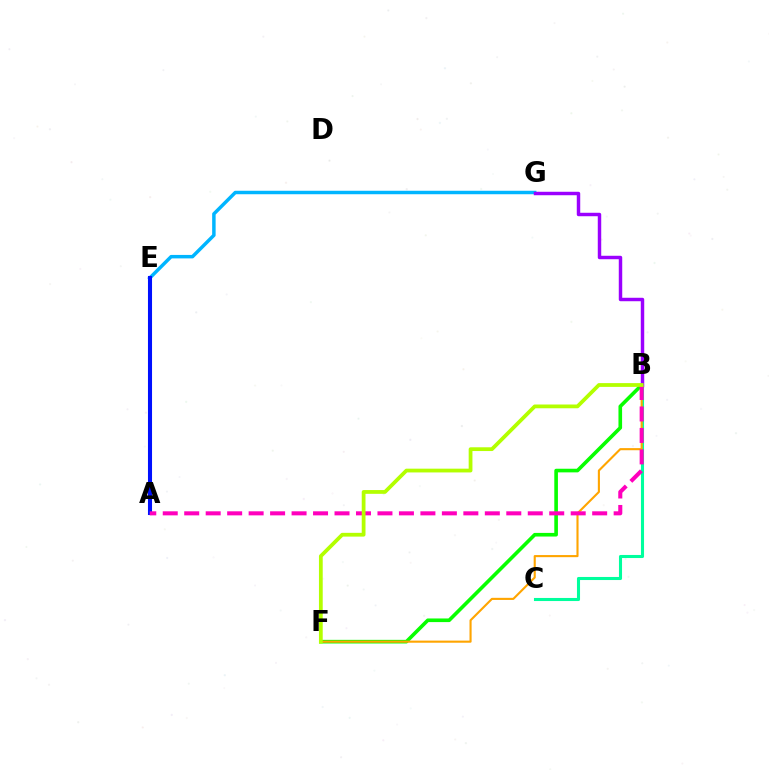{('B', 'C'): [{'color': '#00ff9d', 'line_style': 'solid', 'thickness': 2.22}], ('B', 'F'): [{'color': '#08ff00', 'line_style': 'solid', 'thickness': 2.61}, {'color': '#ffa500', 'line_style': 'solid', 'thickness': 1.52}, {'color': '#b3ff00', 'line_style': 'solid', 'thickness': 2.72}], ('E', 'G'): [{'color': '#00b5ff', 'line_style': 'solid', 'thickness': 2.5}], ('A', 'E'): [{'color': '#ff0000', 'line_style': 'dotted', 'thickness': 2.71}, {'color': '#0010ff', 'line_style': 'solid', 'thickness': 2.93}], ('B', 'G'): [{'color': '#9b00ff', 'line_style': 'solid', 'thickness': 2.48}], ('A', 'B'): [{'color': '#ff00bd', 'line_style': 'dashed', 'thickness': 2.92}]}